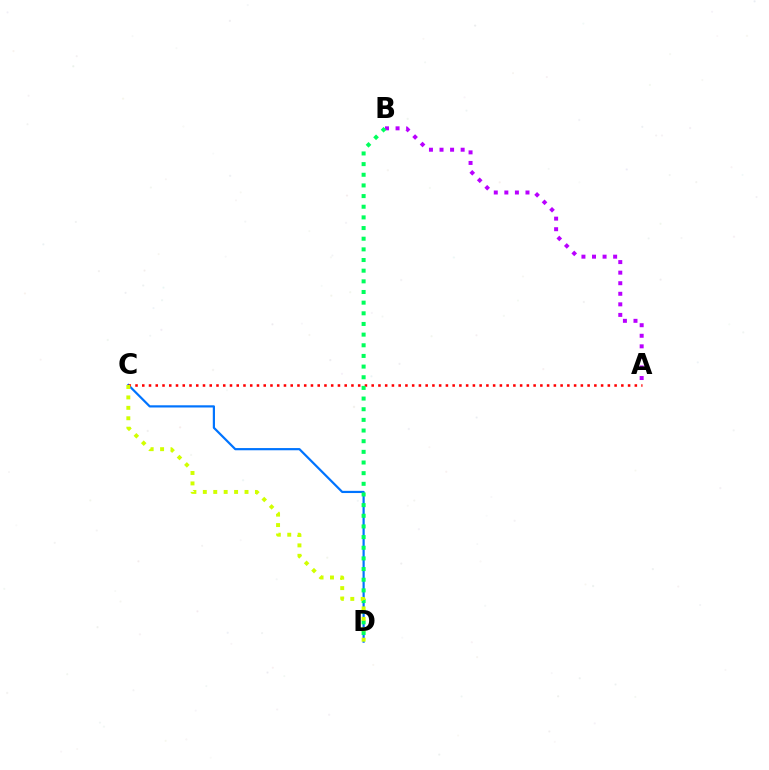{('C', 'D'): [{'color': '#0074ff', 'line_style': 'solid', 'thickness': 1.58}, {'color': '#d1ff00', 'line_style': 'dotted', 'thickness': 2.83}], ('A', 'C'): [{'color': '#ff0000', 'line_style': 'dotted', 'thickness': 1.83}], ('A', 'B'): [{'color': '#b900ff', 'line_style': 'dotted', 'thickness': 2.87}], ('B', 'D'): [{'color': '#00ff5c', 'line_style': 'dotted', 'thickness': 2.9}]}